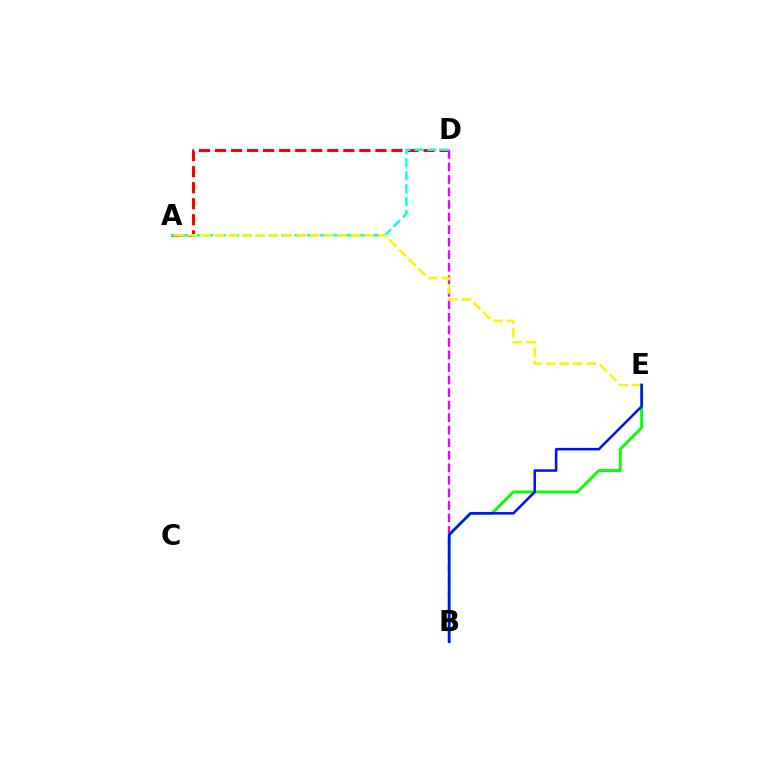{('A', 'D'): [{'color': '#ff0000', 'line_style': 'dashed', 'thickness': 2.18}, {'color': '#00fff6', 'line_style': 'dashed', 'thickness': 1.75}], ('B', 'D'): [{'color': '#ee00ff', 'line_style': 'dashed', 'thickness': 1.7}], ('B', 'E'): [{'color': '#08ff00', 'line_style': 'solid', 'thickness': 2.1}, {'color': '#0010ff', 'line_style': 'solid', 'thickness': 1.82}], ('A', 'E'): [{'color': '#fcf500', 'line_style': 'dashed', 'thickness': 1.85}]}